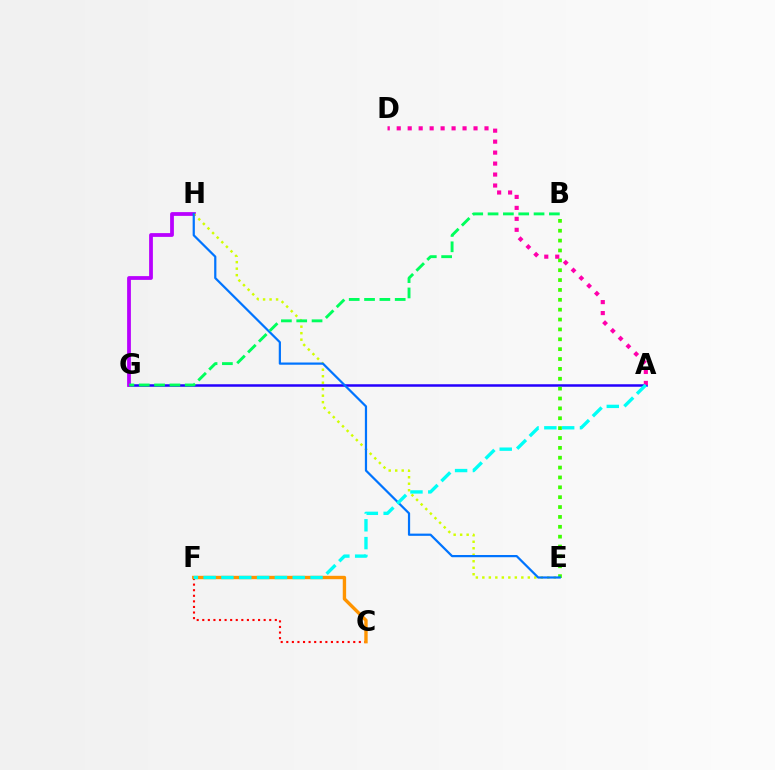{('A', 'G'): [{'color': '#2500ff', 'line_style': 'solid', 'thickness': 1.8}], ('G', 'H'): [{'color': '#b900ff', 'line_style': 'solid', 'thickness': 2.71}], ('C', 'F'): [{'color': '#ff0000', 'line_style': 'dotted', 'thickness': 1.52}, {'color': '#ff9400', 'line_style': 'solid', 'thickness': 2.43}], ('E', 'H'): [{'color': '#d1ff00', 'line_style': 'dotted', 'thickness': 1.77}, {'color': '#0074ff', 'line_style': 'solid', 'thickness': 1.6}], ('B', 'E'): [{'color': '#3dff00', 'line_style': 'dotted', 'thickness': 2.68}], ('B', 'G'): [{'color': '#00ff5c', 'line_style': 'dashed', 'thickness': 2.08}], ('A', 'D'): [{'color': '#ff00ac', 'line_style': 'dotted', 'thickness': 2.98}], ('A', 'F'): [{'color': '#00fff6', 'line_style': 'dashed', 'thickness': 2.42}]}